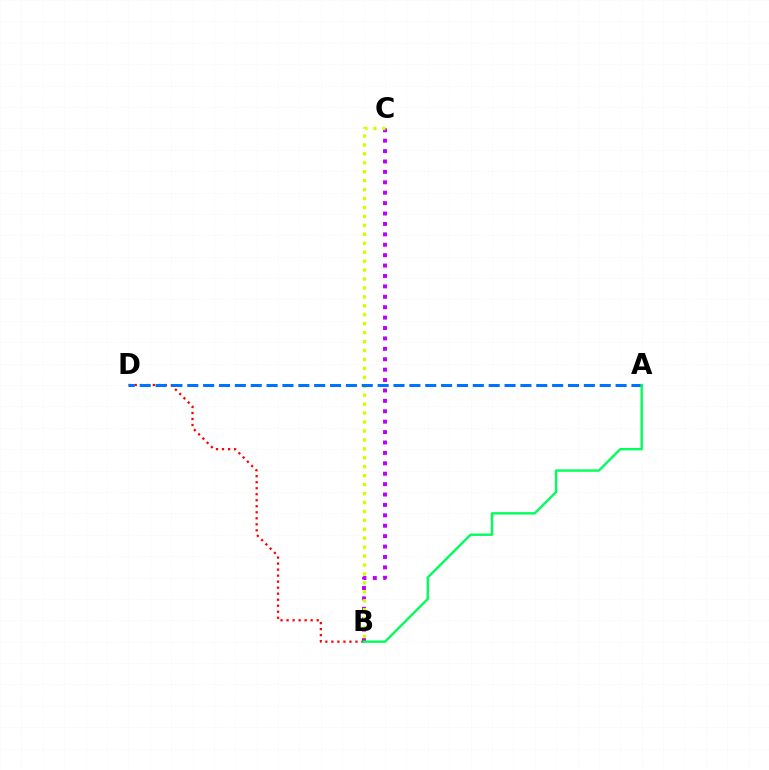{('B', 'C'): [{'color': '#b900ff', 'line_style': 'dotted', 'thickness': 2.83}, {'color': '#d1ff00', 'line_style': 'dotted', 'thickness': 2.43}], ('B', 'D'): [{'color': '#ff0000', 'line_style': 'dotted', 'thickness': 1.63}], ('A', 'D'): [{'color': '#0074ff', 'line_style': 'dashed', 'thickness': 2.16}], ('A', 'B'): [{'color': '#00ff5c', 'line_style': 'solid', 'thickness': 1.73}]}